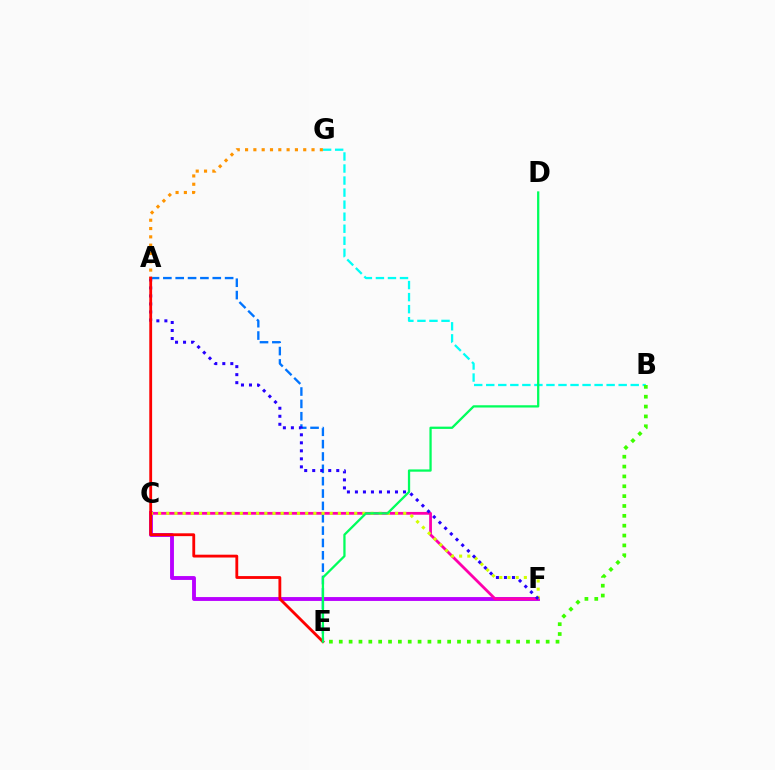{('C', 'F'): [{'color': '#b900ff', 'line_style': 'solid', 'thickness': 2.79}, {'color': '#ff00ac', 'line_style': 'solid', 'thickness': 2.01}, {'color': '#d1ff00', 'line_style': 'dotted', 'thickness': 2.22}], ('B', 'G'): [{'color': '#00fff6', 'line_style': 'dashed', 'thickness': 1.64}], ('A', 'E'): [{'color': '#0074ff', 'line_style': 'dashed', 'thickness': 1.68}, {'color': '#ff0000', 'line_style': 'solid', 'thickness': 2.04}], ('A', 'G'): [{'color': '#ff9400', 'line_style': 'dotted', 'thickness': 2.26}], ('A', 'F'): [{'color': '#2500ff', 'line_style': 'dotted', 'thickness': 2.18}], ('D', 'E'): [{'color': '#00ff5c', 'line_style': 'solid', 'thickness': 1.64}], ('B', 'E'): [{'color': '#3dff00', 'line_style': 'dotted', 'thickness': 2.68}]}